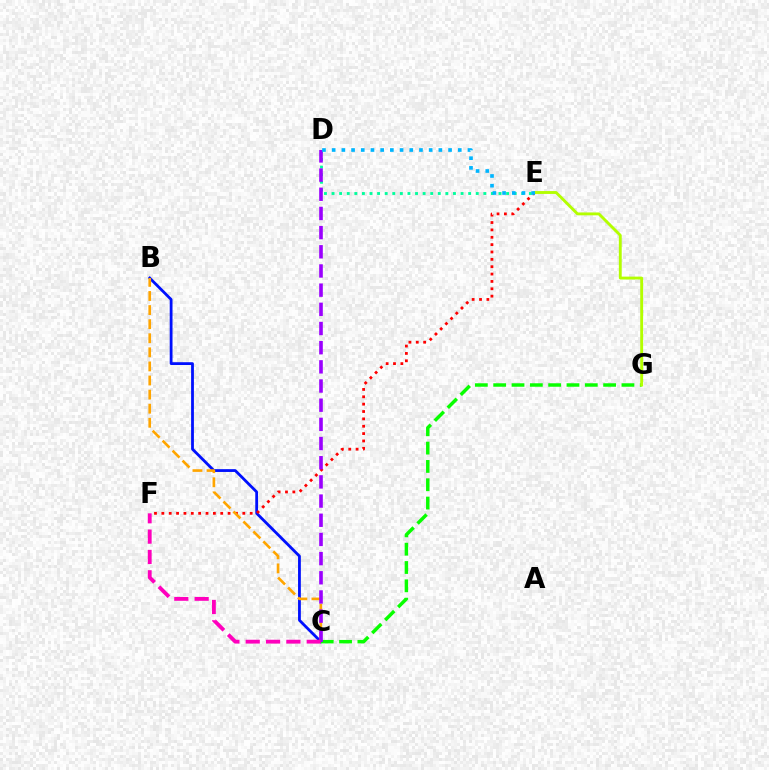{('B', 'C'): [{'color': '#0010ff', 'line_style': 'solid', 'thickness': 2.01}, {'color': '#ffa500', 'line_style': 'dashed', 'thickness': 1.91}], ('C', 'G'): [{'color': '#08ff00', 'line_style': 'dashed', 'thickness': 2.49}], ('D', 'E'): [{'color': '#00ff9d', 'line_style': 'dotted', 'thickness': 2.06}, {'color': '#00b5ff', 'line_style': 'dotted', 'thickness': 2.64}], ('E', 'F'): [{'color': '#ff0000', 'line_style': 'dotted', 'thickness': 2.0}], ('E', 'G'): [{'color': '#b3ff00', 'line_style': 'solid', 'thickness': 2.07}], ('C', 'D'): [{'color': '#9b00ff', 'line_style': 'dashed', 'thickness': 2.61}], ('C', 'F'): [{'color': '#ff00bd', 'line_style': 'dashed', 'thickness': 2.76}]}